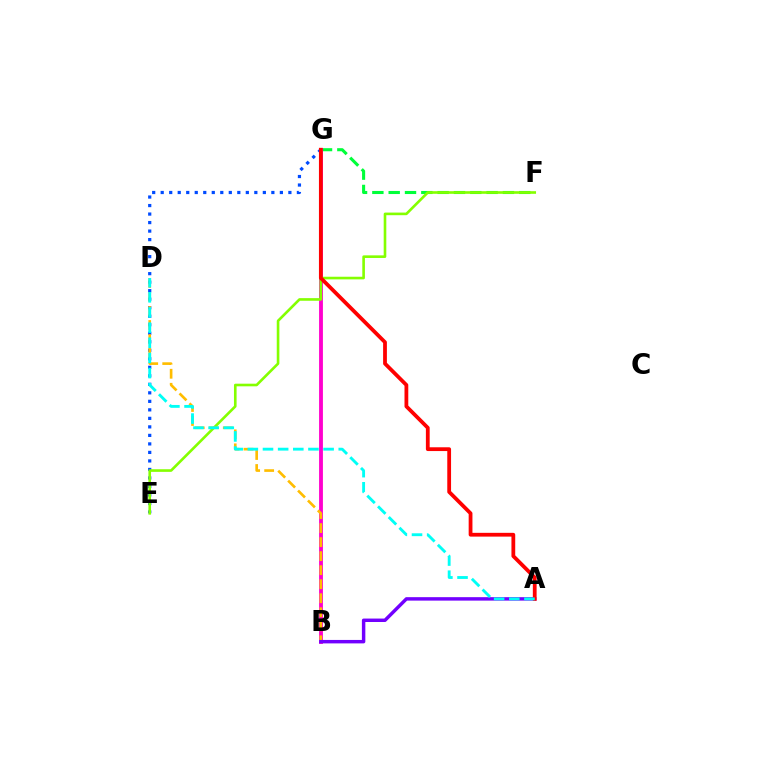{('E', 'G'): [{'color': '#004bff', 'line_style': 'dotted', 'thickness': 2.31}], ('F', 'G'): [{'color': '#00ff39', 'line_style': 'dashed', 'thickness': 2.22}], ('B', 'G'): [{'color': '#ff00cf', 'line_style': 'solid', 'thickness': 2.76}], ('E', 'F'): [{'color': '#84ff00', 'line_style': 'solid', 'thickness': 1.89}], ('B', 'D'): [{'color': '#ffbd00', 'line_style': 'dashed', 'thickness': 1.91}], ('A', 'B'): [{'color': '#7200ff', 'line_style': 'solid', 'thickness': 2.48}], ('A', 'G'): [{'color': '#ff0000', 'line_style': 'solid', 'thickness': 2.72}], ('A', 'D'): [{'color': '#00fff6', 'line_style': 'dashed', 'thickness': 2.06}]}